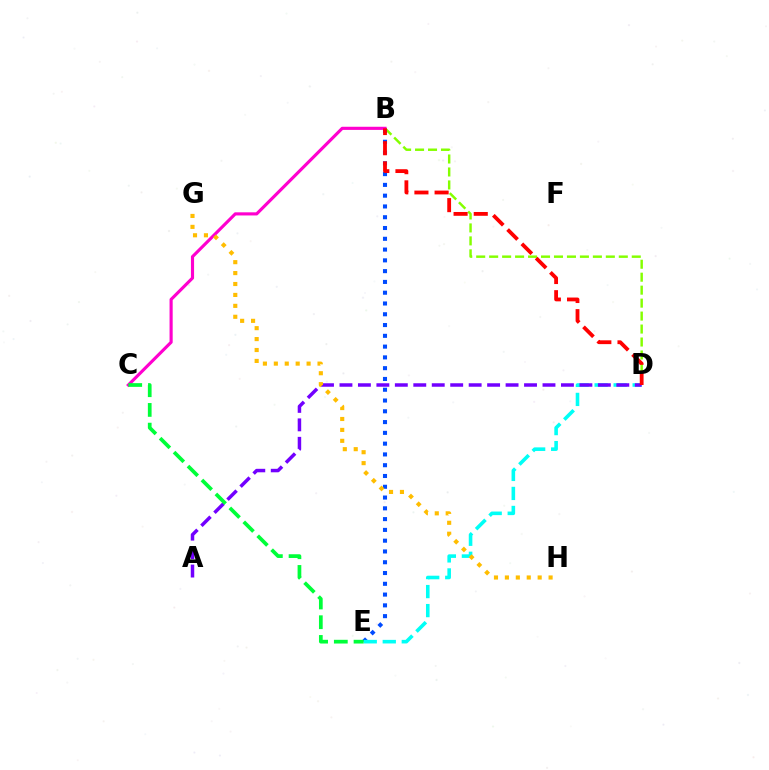{('B', 'D'): [{'color': '#84ff00', 'line_style': 'dashed', 'thickness': 1.76}, {'color': '#ff0000', 'line_style': 'dashed', 'thickness': 2.74}], ('B', 'E'): [{'color': '#004bff', 'line_style': 'dotted', 'thickness': 2.93}], ('D', 'E'): [{'color': '#00fff6', 'line_style': 'dashed', 'thickness': 2.58}], ('B', 'C'): [{'color': '#ff00cf', 'line_style': 'solid', 'thickness': 2.26}], ('A', 'D'): [{'color': '#7200ff', 'line_style': 'dashed', 'thickness': 2.51}], ('G', 'H'): [{'color': '#ffbd00', 'line_style': 'dotted', 'thickness': 2.97}], ('C', 'E'): [{'color': '#00ff39', 'line_style': 'dashed', 'thickness': 2.68}]}